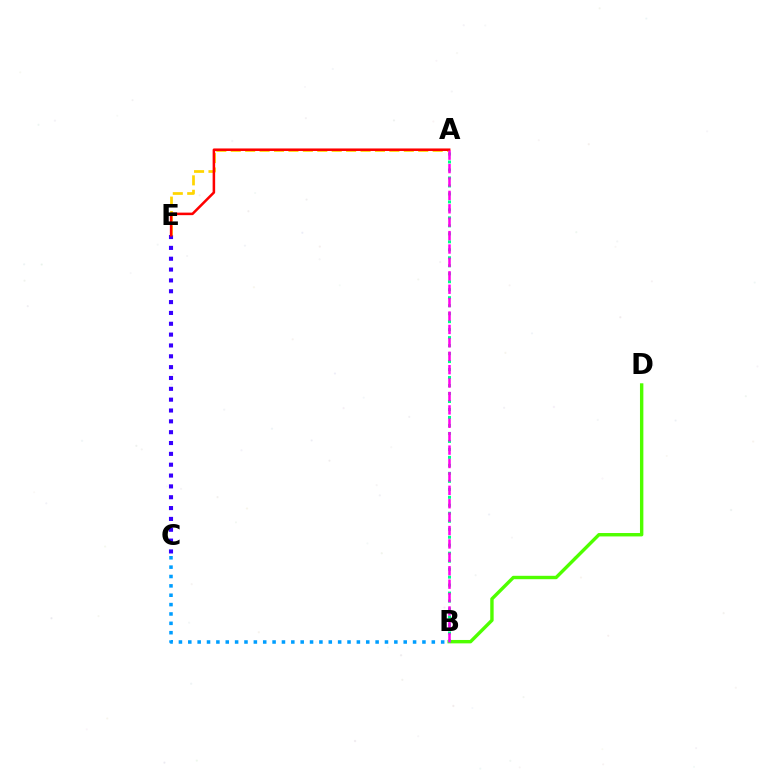{('B', 'D'): [{'color': '#4fff00', 'line_style': 'solid', 'thickness': 2.45}], ('C', 'E'): [{'color': '#3700ff', 'line_style': 'dotted', 'thickness': 2.95}], ('A', 'E'): [{'color': '#ffd500', 'line_style': 'dashed', 'thickness': 1.96}, {'color': '#ff0000', 'line_style': 'solid', 'thickness': 1.83}], ('B', 'C'): [{'color': '#009eff', 'line_style': 'dotted', 'thickness': 2.54}], ('A', 'B'): [{'color': '#00ff86', 'line_style': 'dotted', 'thickness': 2.17}, {'color': '#ff00ed', 'line_style': 'dashed', 'thickness': 1.82}]}